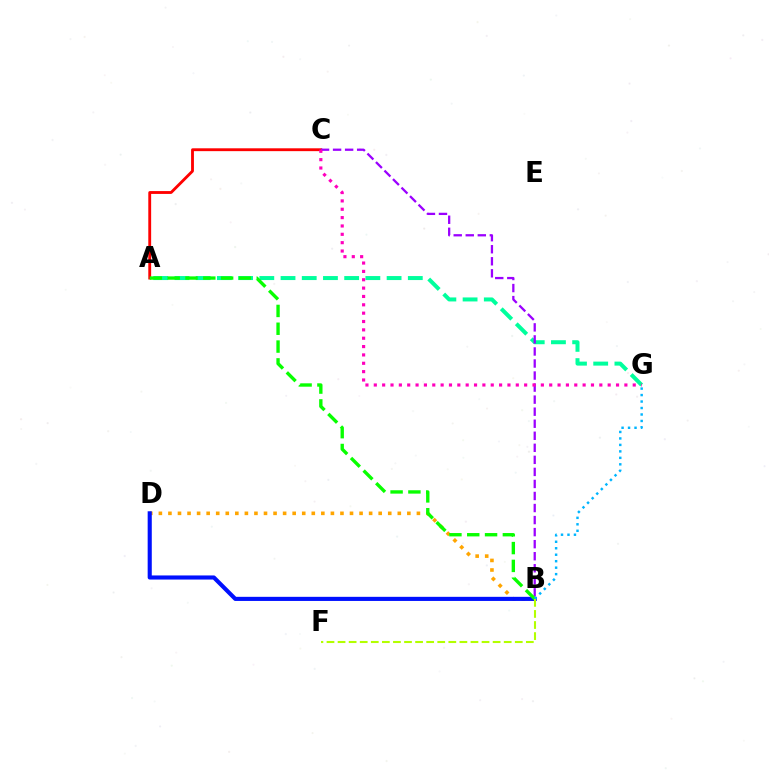{('B', 'D'): [{'color': '#ffa500', 'line_style': 'dotted', 'thickness': 2.6}, {'color': '#0010ff', 'line_style': 'solid', 'thickness': 2.96}], ('A', 'G'): [{'color': '#00ff9d', 'line_style': 'dashed', 'thickness': 2.88}], ('A', 'C'): [{'color': '#ff0000', 'line_style': 'solid', 'thickness': 2.05}], ('B', 'C'): [{'color': '#9b00ff', 'line_style': 'dashed', 'thickness': 1.64}], ('A', 'B'): [{'color': '#08ff00', 'line_style': 'dashed', 'thickness': 2.42}], ('C', 'G'): [{'color': '#ff00bd', 'line_style': 'dotted', 'thickness': 2.27}], ('B', 'G'): [{'color': '#00b5ff', 'line_style': 'dotted', 'thickness': 1.76}], ('B', 'F'): [{'color': '#b3ff00', 'line_style': 'dashed', 'thickness': 1.5}]}